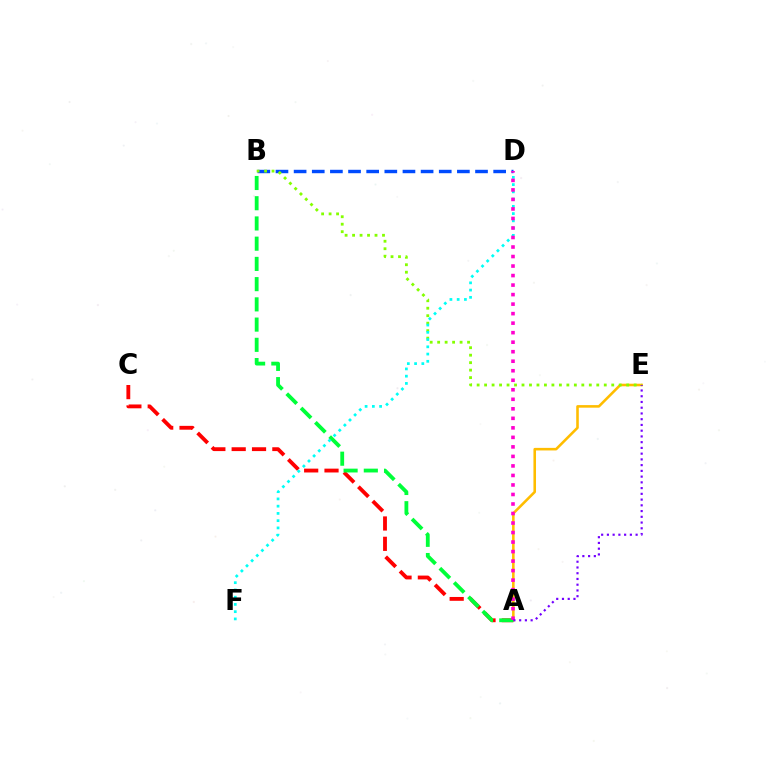{('A', 'E'): [{'color': '#ffbd00', 'line_style': 'solid', 'thickness': 1.85}, {'color': '#7200ff', 'line_style': 'dotted', 'thickness': 1.56}], ('A', 'C'): [{'color': '#ff0000', 'line_style': 'dashed', 'thickness': 2.76}], ('B', 'D'): [{'color': '#004bff', 'line_style': 'dashed', 'thickness': 2.46}], ('B', 'E'): [{'color': '#84ff00', 'line_style': 'dotted', 'thickness': 2.03}], ('A', 'B'): [{'color': '#00ff39', 'line_style': 'dashed', 'thickness': 2.75}], ('D', 'F'): [{'color': '#00fff6', 'line_style': 'dotted', 'thickness': 1.97}], ('A', 'D'): [{'color': '#ff00cf', 'line_style': 'dotted', 'thickness': 2.59}]}